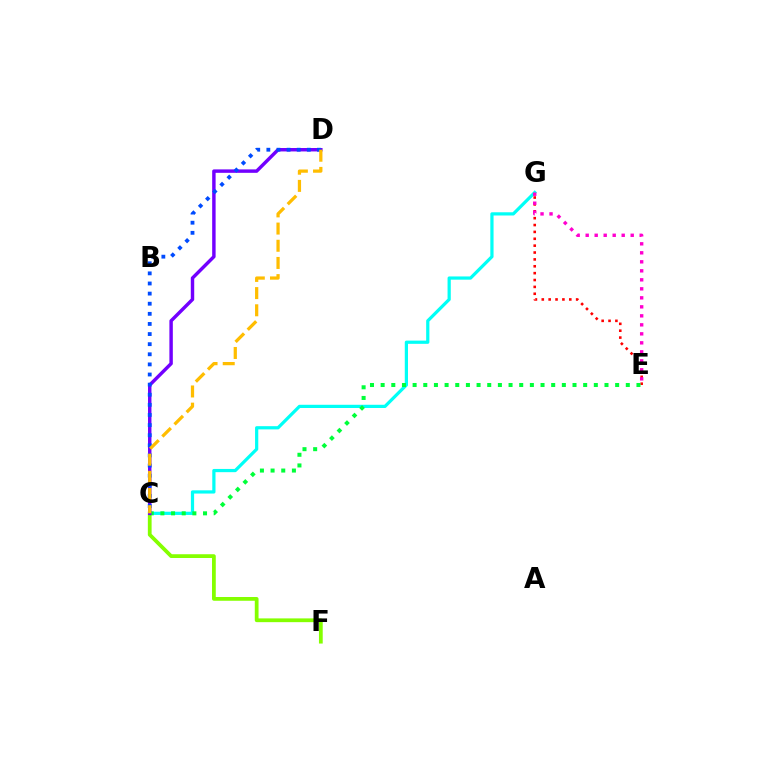{('E', 'G'): [{'color': '#ff0000', 'line_style': 'dotted', 'thickness': 1.87}, {'color': '#ff00cf', 'line_style': 'dotted', 'thickness': 2.45}], ('C', 'G'): [{'color': '#00fff6', 'line_style': 'solid', 'thickness': 2.32}], ('C', 'F'): [{'color': '#84ff00', 'line_style': 'solid', 'thickness': 2.71}], ('C', 'E'): [{'color': '#00ff39', 'line_style': 'dotted', 'thickness': 2.9}], ('C', 'D'): [{'color': '#7200ff', 'line_style': 'solid', 'thickness': 2.48}, {'color': '#004bff', 'line_style': 'dotted', 'thickness': 2.75}, {'color': '#ffbd00', 'line_style': 'dashed', 'thickness': 2.33}]}